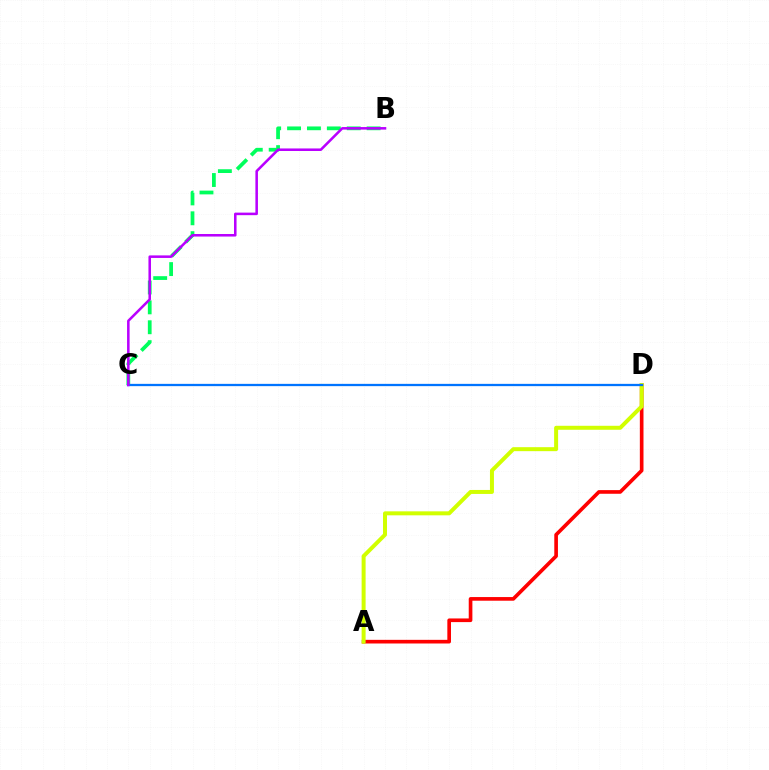{('A', 'D'): [{'color': '#ff0000', 'line_style': 'solid', 'thickness': 2.63}, {'color': '#d1ff00', 'line_style': 'solid', 'thickness': 2.87}], ('B', 'C'): [{'color': '#00ff5c', 'line_style': 'dashed', 'thickness': 2.7}, {'color': '#b900ff', 'line_style': 'solid', 'thickness': 1.83}], ('C', 'D'): [{'color': '#0074ff', 'line_style': 'solid', 'thickness': 1.64}]}